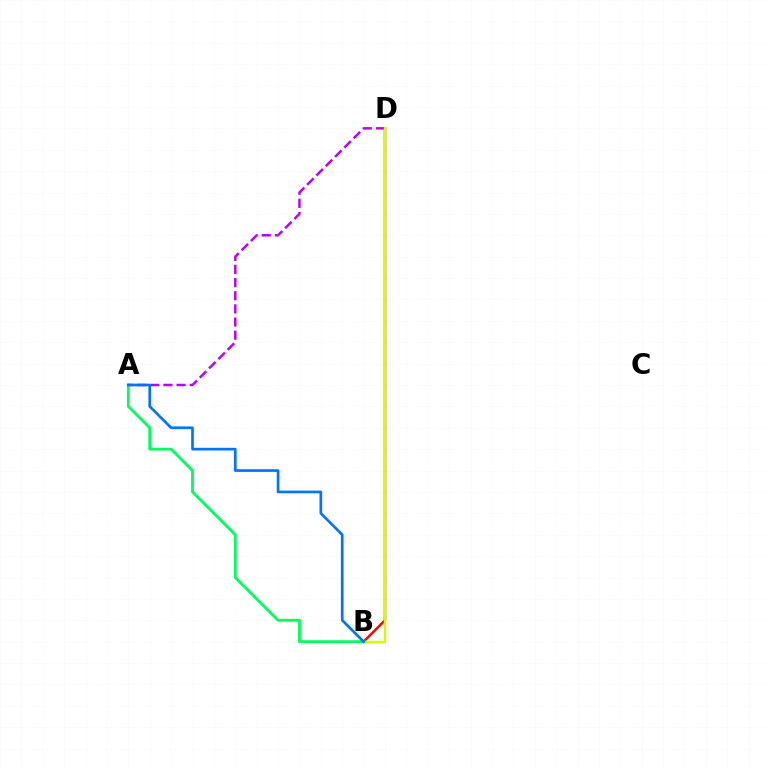{('A', 'D'): [{'color': '#b900ff', 'line_style': 'dashed', 'thickness': 1.79}], ('B', 'D'): [{'color': '#ff0000', 'line_style': 'solid', 'thickness': 1.8}, {'color': '#d1ff00', 'line_style': 'solid', 'thickness': 1.78}], ('A', 'B'): [{'color': '#00ff5c', 'line_style': 'solid', 'thickness': 2.04}, {'color': '#0074ff', 'line_style': 'solid', 'thickness': 1.93}]}